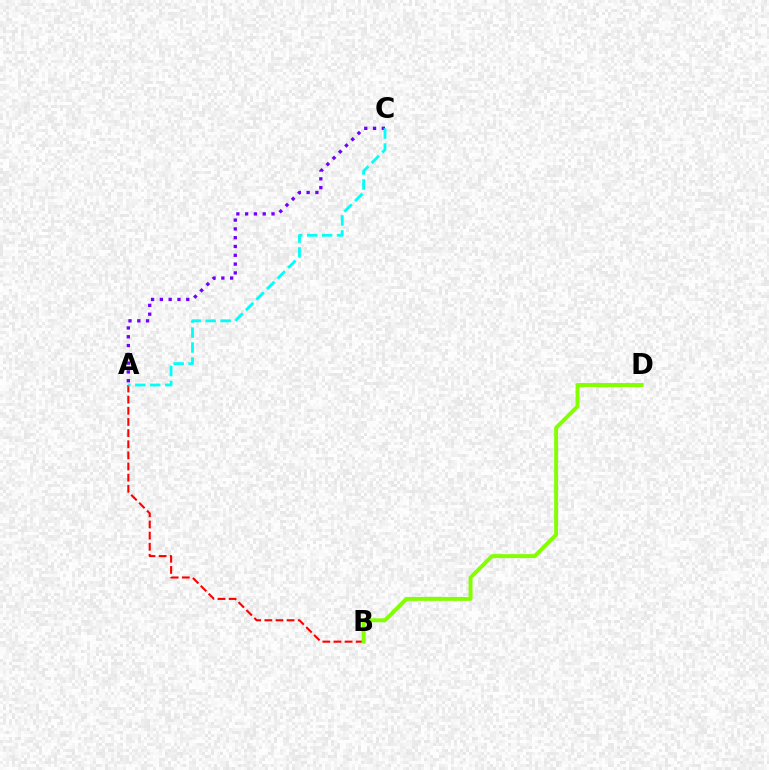{('A', 'B'): [{'color': '#ff0000', 'line_style': 'dashed', 'thickness': 1.51}], ('A', 'C'): [{'color': '#7200ff', 'line_style': 'dotted', 'thickness': 2.39}, {'color': '#00fff6', 'line_style': 'dashed', 'thickness': 2.03}], ('B', 'D'): [{'color': '#84ff00', 'line_style': 'solid', 'thickness': 2.83}]}